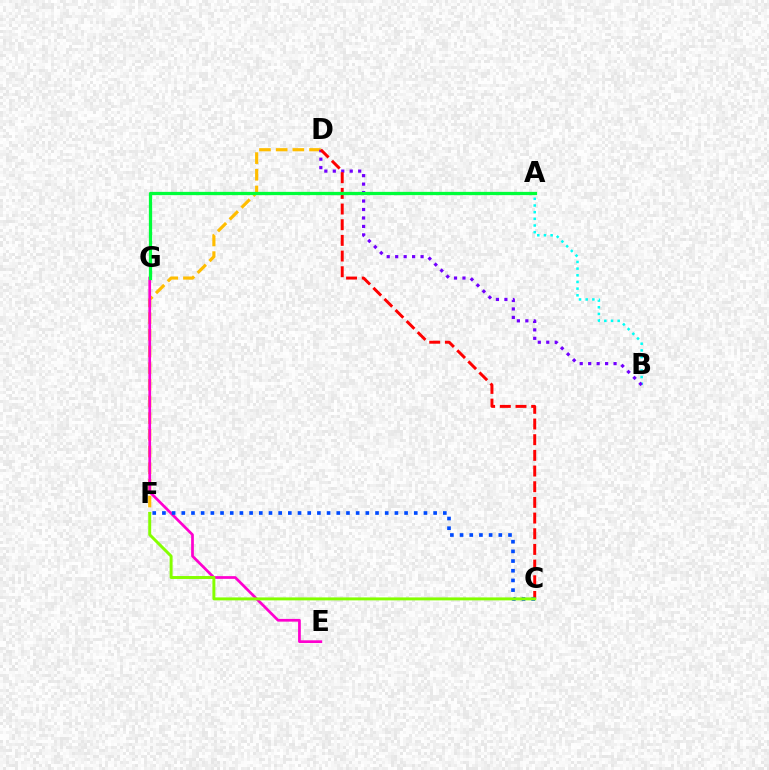{('D', 'F'): [{'color': '#ffbd00', 'line_style': 'dashed', 'thickness': 2.27}], ('E', 'G'): [{'color': '#ff00cf', 'line_style': 'solid', 'thickness': 1.96}], ('A', 'B'): [{'color': '#00fff6', 'line_style': 'dotted', 'thickness': 1.81}], ('B', 'D'): [{'color': '#7200ff', 'line_style': 'dotted', 'thickness': 2.3}], ('C', 'D'): [{'color': '#ff0000', 'line_style': 'dashed', 'thickness': 2.13}], ('A', 'G'): [{'color': '#00ff39', 'line_style': 'solid', 'thickness': 2.35}], ('C', 'F'): [{'color': '#004bff', 'line_style': 'dotted', 'thickness': 2.63}, {'color': '#84ff00', 'line_style': 'solid', 'thickness': 2.12}]}